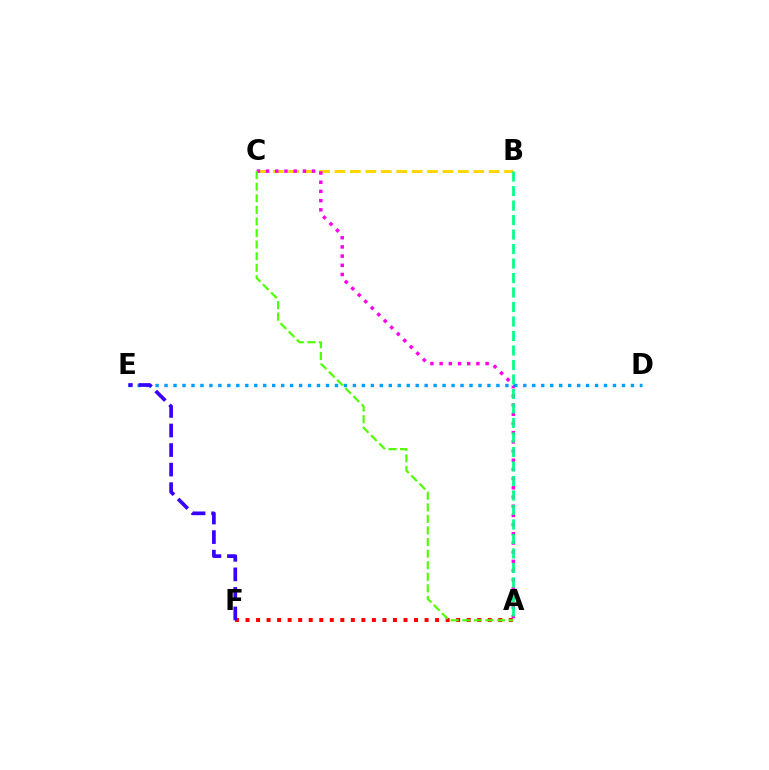{('A', 'F'): [{'color': '#ff0000', 'line_style': 'dotted', 'thickness': 2.86}], ('B', 'C'): [{'color': '#ffd500', 'line_style': 'dashed', 'thickness': 2.09}], ('A', 'C'): [{'color': '#ff00ed', 'line_style': 'dotted', 'thickness': 2.5}, {'color': '#4fff00', 'line_style': 'dashed', 'thickness': 1.57}], ('A', 'B'): [{'color': '#00ff86', 'line_style': 'dashed', 'thickness': 1.97}], ('D', 'E'): [{'color': '#009eff', 'line_style': 'dotted', 'thickness': 2.44}], ('E', 'F'): [{'color': '#3700ff', 'line_style': 'dashed', 'thickness': 2.66}]}